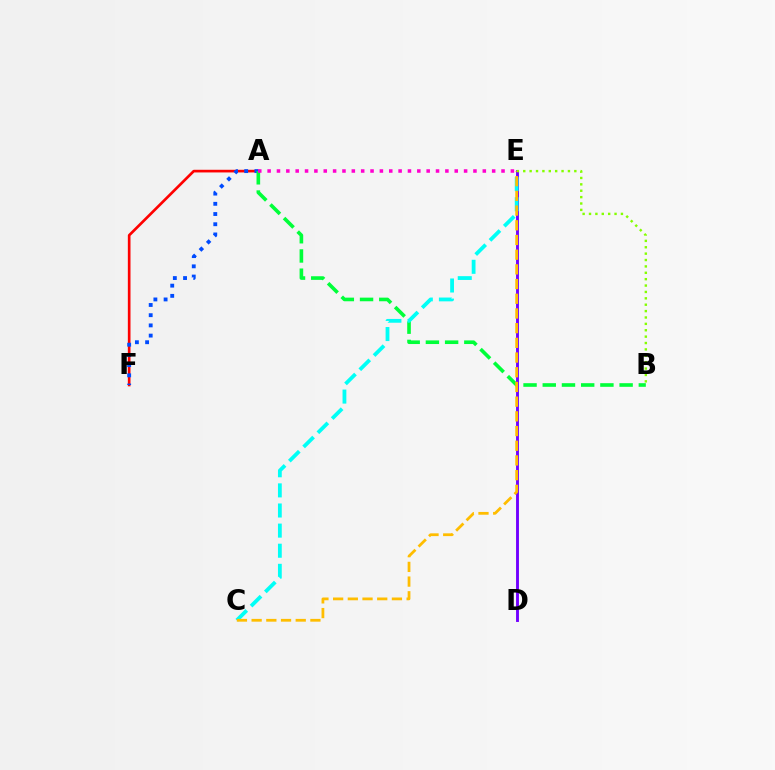{('A', 'F'): [{'color': '#ff0000', 'line_style': 'solid', 'thickness': 1.92}, {'color': '#004bff', 'line_style': 'dotted', 'thickness': 2.77}], ('A', 'B'): [{'color': '#00ff39', 'line_style': 'dashed', 'thickness': 2.61}], ('D', 'E'): [{'color': '#7200ff', 'line_style': 'solid', 'thickness': 2.08}], ('B', 'E'): [{'color': '#84ff00', 'line_style': 'dotted', 'thickness': 1.73}], ('C', 'E'): [{'color': '#00fff6', 'line_style': 'dashed', 'thickness': 2.73}, {'color': '#ffbd00', 'line_style': 'dashed', 'thickness': 2.0}], ('A', 'E'): [{'color': '#ff00cf', 'line_style': 'dotted', 'thickness': 2.54}]}